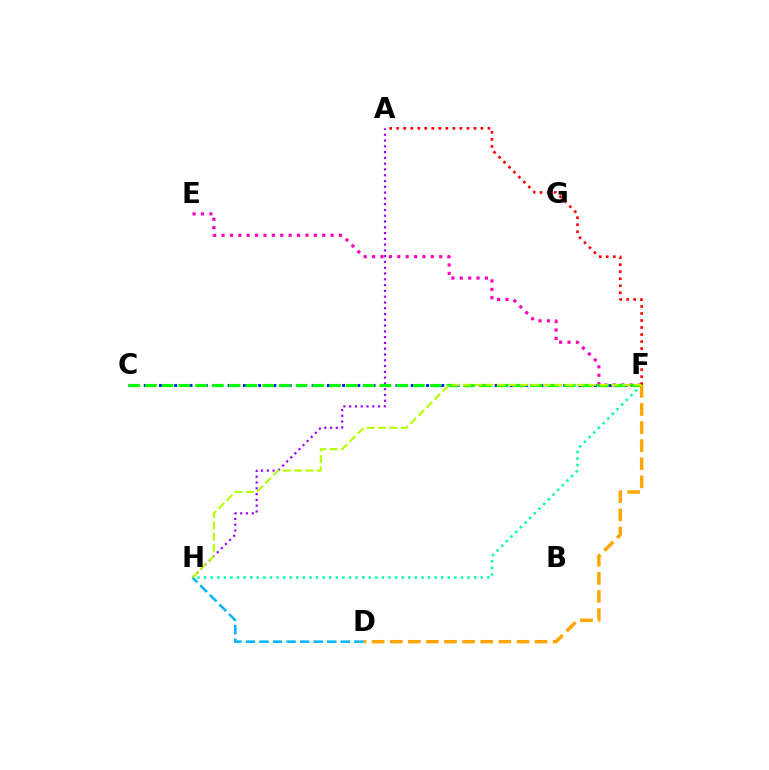{('E', 'F'): [{'color': '#ff00bd', 'line_style': 'dotted', 'thickness': 2.28}], ('A', 'H'): [{'color': '#9b00ff', 'line_style': 'dotted', 'thickness': 1.57}], ('C', 'F'): [{'color': '#0010ff', 'line_style': 'dotted', 'thickness': 2.07}, {'color': '#08ff00', 'line_style': 'dashed', 'thickness': 2.28}], ('D', 'H'): [{'color': '#00b5ff', 'line_style': 'dashed', 'thickness': 1.84}], ('F', 'H'): [{'color': '#00ff9d', 'line_style': 'dotted', 'thickness': 1.79}, {'color': '#b3ff00', 'line_style': 'dashed', 'thickness': 1.55}], ('D', 'F'): [{'color': '#ffa500', 'line_style': 'dashed', 'thickness': 2.46}], ('A', 'F'): [{'color': '#ff0000', 'line_style': 'dotted', 'thickness': 1.91}]}